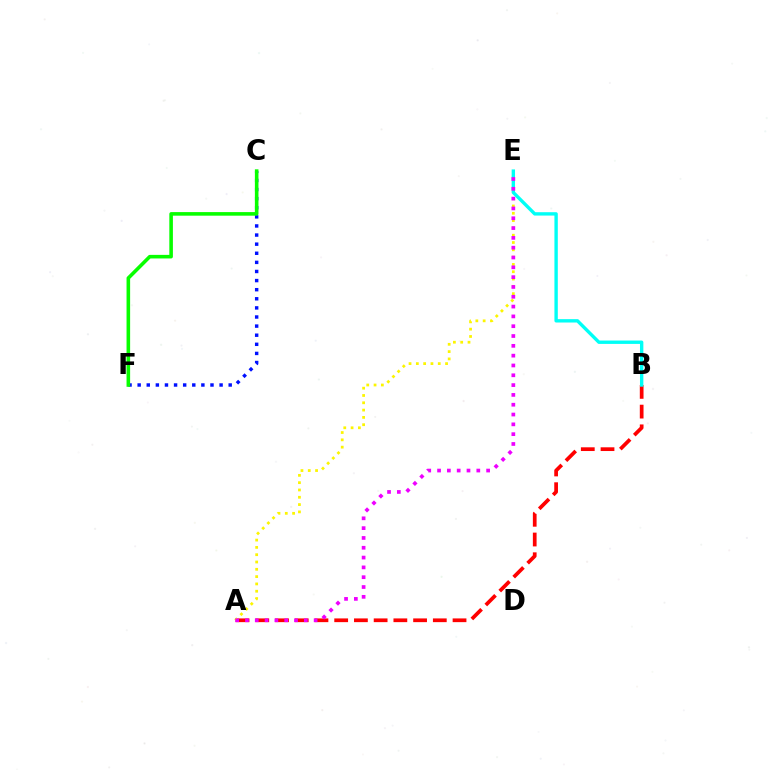{('A', 'B'): [{'color': '#ff0000', 'line_style': 'dashed', 'thickness': 2.68}], ('A', 'E'): [{'color': '#fcf500', 'line_style': 'dotted', 'thickness': 1.99}, {'color': '#ee00ff', 'line_style': 'dotted', 'thickness': 2.67}], ('B', 'E'): [{'color': '#00fff6', 'line_style': 'solid', 'thickness': 2.43}], ('C', 'F'): [{'color': '#0010ff', 'line_style': 'dotted', 'thickness': 2.47}, {'color': '#08ff00', 'line_style': 'solid', 'thickness': 2.58}]}